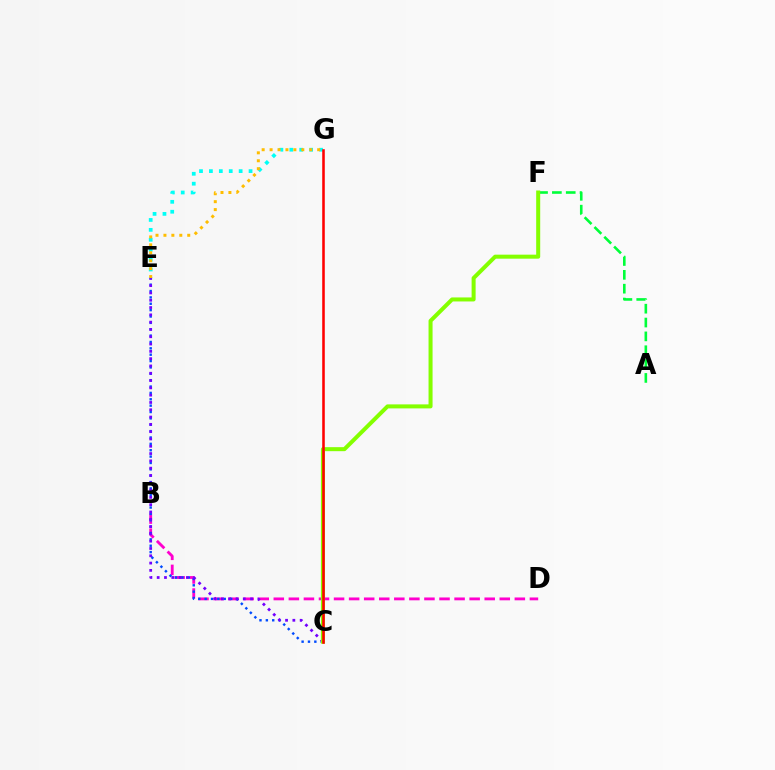{('E', 'G'): [{'color': '#00fff6', 'line_style': 'dotted', 'thickness': 2.69}, {'color': '#ffbd00', 'line_style': 'dotted', 'thickness': 2.16}], ('A', 'F'): [{'color': '#00ff39', 'line_style': 'dashed', 'thickness': 1.88}], ('B', 'D'): [{'color': '#ff00cf', 'line_style': 'dashed', 'thickness': 2.05}], ('C', 'E'): [{'color': '#004bff', 'line_style': 'dotted', 'thickness': 1.73}, {'color': '#7200ff', 'line_style': 'dotted', 'thickness': 1.98}], ('C', 'F'): [{'color': '#84ff00', 'line_style': 'solid', 'thickness': 2.89}], ('C', 'G'): [{'color': '#ff0000', 'line_style': 'solid', 'thickness': 1.84}]}